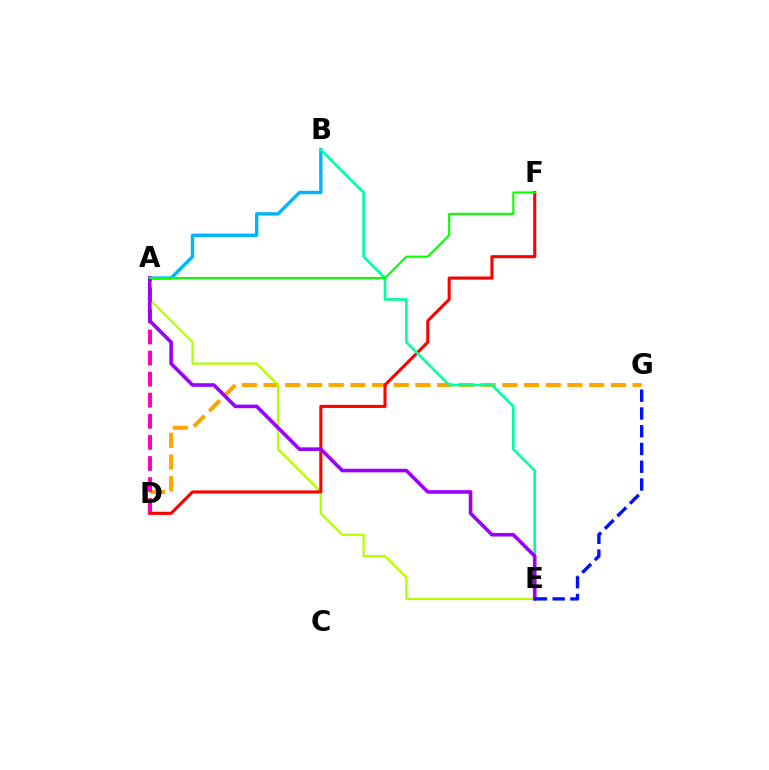{('D', 'G'): [{'color': '#ffa500', 'line_style': 'dashed', 'thickness': 2.95}], ('A', 'E'): [{'color': '#b3ff00', 'line_style': 'solid', 'thickness': 1.63}, {'color': '#9b00ff', 'line_style': 'solid', 'thickness': 2.6}], ('A', 'D'): [{'color': '#ff00bd', 'line_style': 'dashed', 'thickness': 2.86}], ('D', 'F'): [{'color': '#ff0000', 'line_style': 'solid', 'thickness': 2.22}], ('A', 'B'): [{'color': '#00b5ff', 'line_style': 'solid', 'thickness': 2.45}], ('B', 'E'): [{'color': '#00ff9d', 'line_style': 'solid', 'thickness': 1.91}], ('A', 'F'): [{'color': '#08ff00', 'line_style': 'solid', 'thickness': 1.54}], ('E', 'G'): [{'color': '#0010ff', 'line_style': 'dashed', 'thickness': 2.41}]}